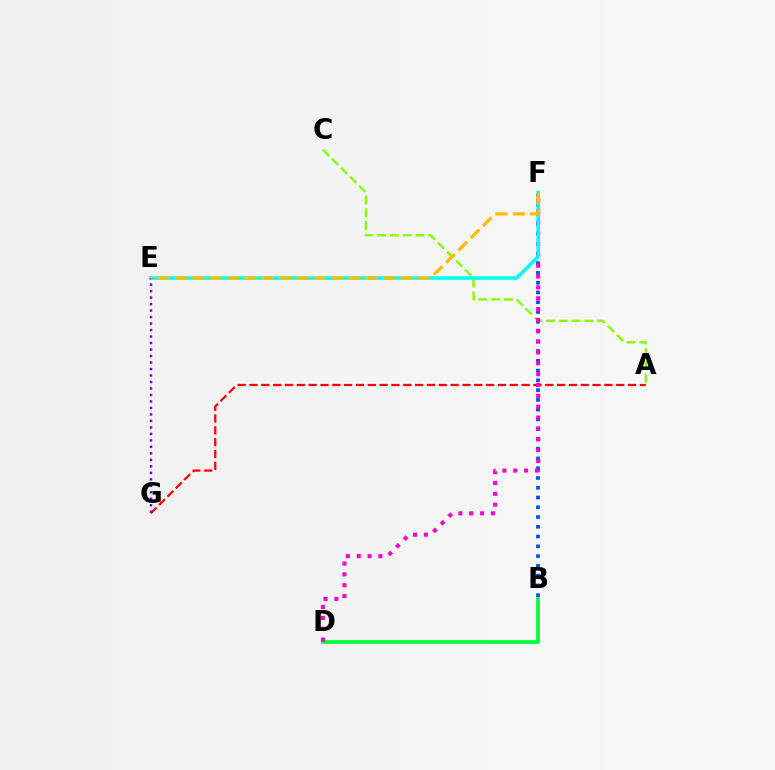{('A', 'G'): [{'color': '#ff0000', 'line_style': 'dashed', 'thickness': 1.61}], ('B', 'D'): [{'color': '#00ff39', 'line_style': 'solid', 'thickness': 2.69}], ('B', 'F'): [{'color': '#004bff', 'line_style': 'dotted', 'thickness': 2.65}], ('A', 'C'): [{'color': '#84ff00', 'line_style': 'dashed', 'thickness': 1.73}], ('D', 'F'): [{'color': '#ff00cf', 'line_style': 'dotted', 'thickness': 2.95}], ('E', 'F'): [{'color': '#00fff6', 'line_style': 'solid', 'thickness': 2.54}, {'color': '#ffbd00', 'line_style': 'dashed', 'thickness': 2.36}], ('E', 'G'): [{'color': '#7200ff', 'line_style': 'dotted', 'thickness': 1.76}]}